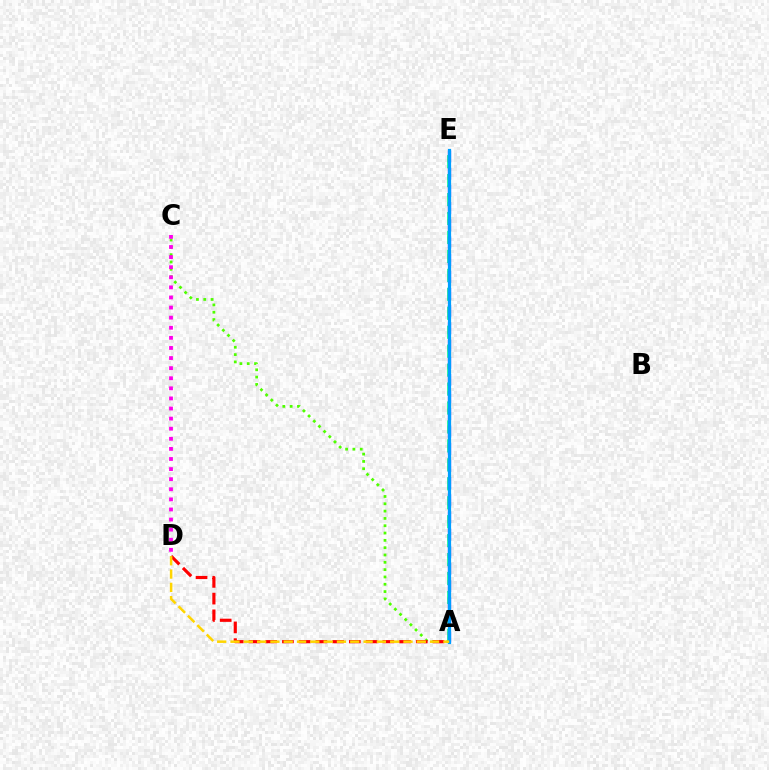{('A', 'E'): [{'color': '#00ff86', 'line_style': 'dashed', 'thickness': 2.57}, {'color': '#3700ff', 'line_style': 'dashed', 'thickness': 2.34}, {'color': '#009eff', 'line_style': 'solid', 'thickness': 2.31}], ('A', 'C'): [{'color': '#4fff00', 'line_style': 'dotted', 'thickness': 1.99}], ('A', 'D'): [{'color': '#ff0000', 'line_style': 'dashed', 'thickness': 2.27}, {'color': '#ffd500', 'line_style': 'dashed', 'thickness': 1.81}], ('C', 'D'): [{'color': '#ff00ed', 'line_style': 'dotted', 'thickness': 2.74}]}